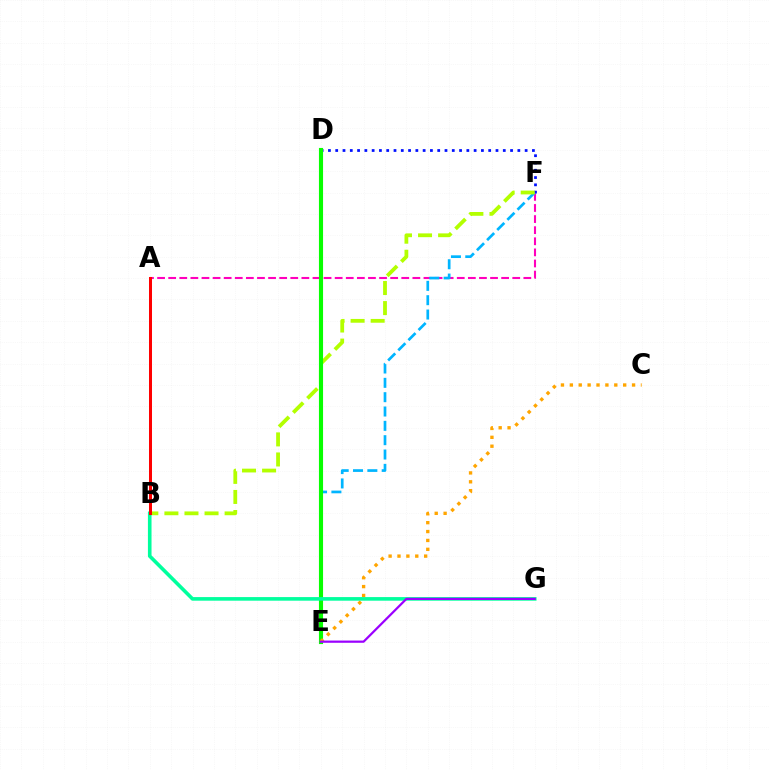{('A', 'F'): [{'color': '#ff00bd', 'line_style': 'dashed', 'thickness': 1.51}], ('D', 'F'): [{'color': '#0010ff', 'line_style': 'dotted', 'thickness': 1.98}], ('E', 'F'): [{'color': '#00b5ff', 'line_style': 'dashed', 'thickness': 1.95}], ('B', 'F'): [{'color': '#b3ff00', 'line_style': 'dashed', 'thickness': 2.73}], ('D', 'E'): [{'color': '#08ff00', 'line_style': 'solid', 'thickness': 2.96}], ('C', 'E'): [{'color': '#ffa500', 'line_style': 'dotted', 'thickness': 2.42}], ('B', 'G'): [{'color': '#00ff9d', 'line_style': 'solid', 'thickness': 2.6}], ('E', 'G'): [{'color': '#9b00ff', 'line_style': 'solid', 'thickness': 1.6}], ('A', 'B'): [{'color': '#ff0000', 'line_style': 'solid', 'thickness': 2.17}]}